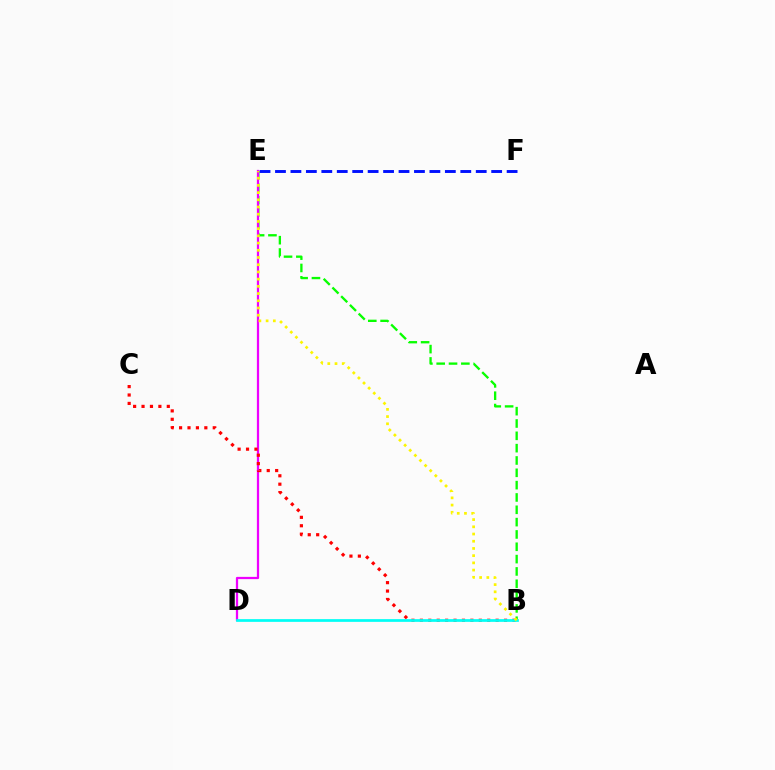{('B', 'E'): [{'color': '#08ff00', 'line_style': 'dashed', 'thickness': 1.67}, {'color': '#fcf500', 'line_style': 'dotted', 'thickness': 1.96}], ('D', 'E'): [{'color': '#ee00ff', 'line_style': 'solid', 'thickness': 1.62}], ('B', 'C'): [{'color': '#ff0000', 'line_style': 'dotted', 'thickness': 2.29}], ('B', 'D'): [{'color': '#00fff6', 'line_style': 'solid', 'thickness': 1.96}], ('E', 'F'): [{'color': '#0010ff', 'line_style': 'dashed', 'thickness': 2.1}]}